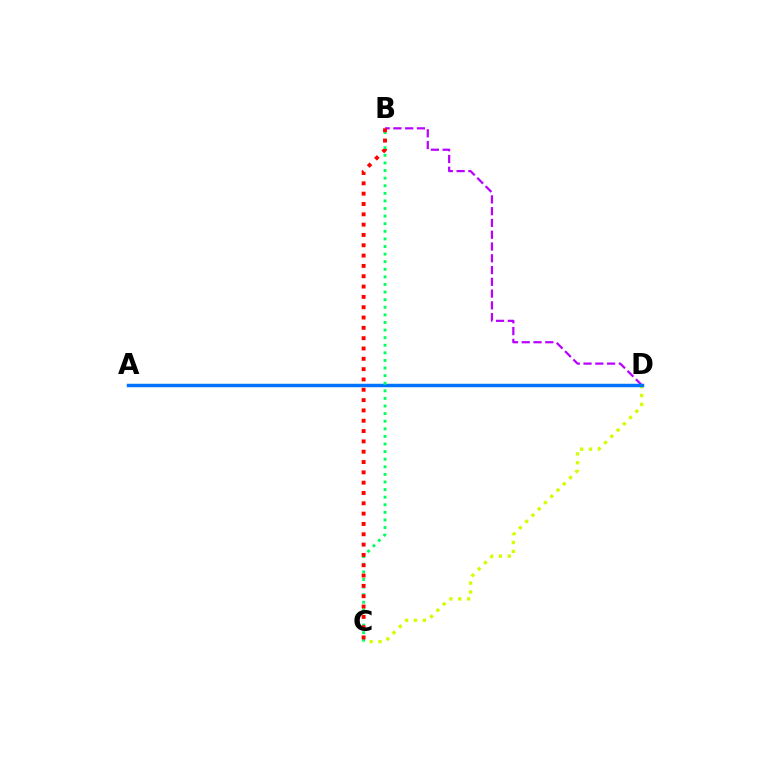{('B', 'D'): [{'color': '#b900ff', 'line_style': 'dashed', 'thickness': 1.6}], ('C', 'D'): [{'color': '#d1ff00', 'line_style': 'dotted', 'thickness': 2.41}], ('A', 'D'): [{'color': '#0074ff', 'line_style': 'solid', 'thickness': 2.49}], ('B', 'C'): [{'color': '#00ff5c', 'line_style': 'dotted', 'thickness': 2.06}, {'color': '#ff0000', 'line_style': 'dotted', 'thickness': 2.8}]}